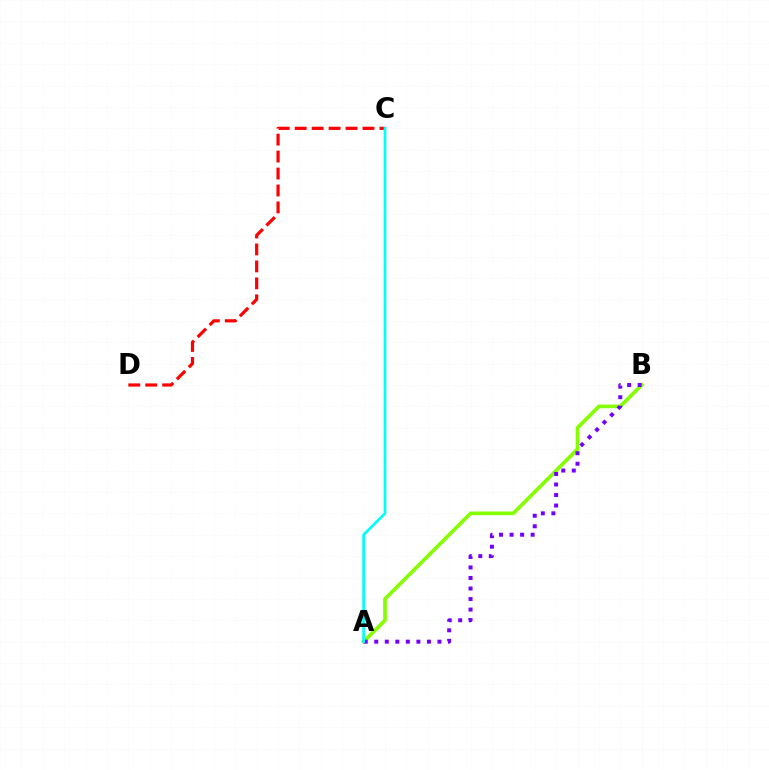{('A', 'B'): [{'color': '#84ff00', 'line_style': 'solid', 'thickness': 2.63}, {'color': '#7200ff', 'line_style': 'dotted', 'thickness': 2.86}], ('C', 'D'): [{'color': '#ff0000', 'line_style': 'dashed', 'thickness': 2.3}], ('A', 'C'): [{'color': '#00fff6', 'line_style': 'solid', 'thickness': 1.94}]}